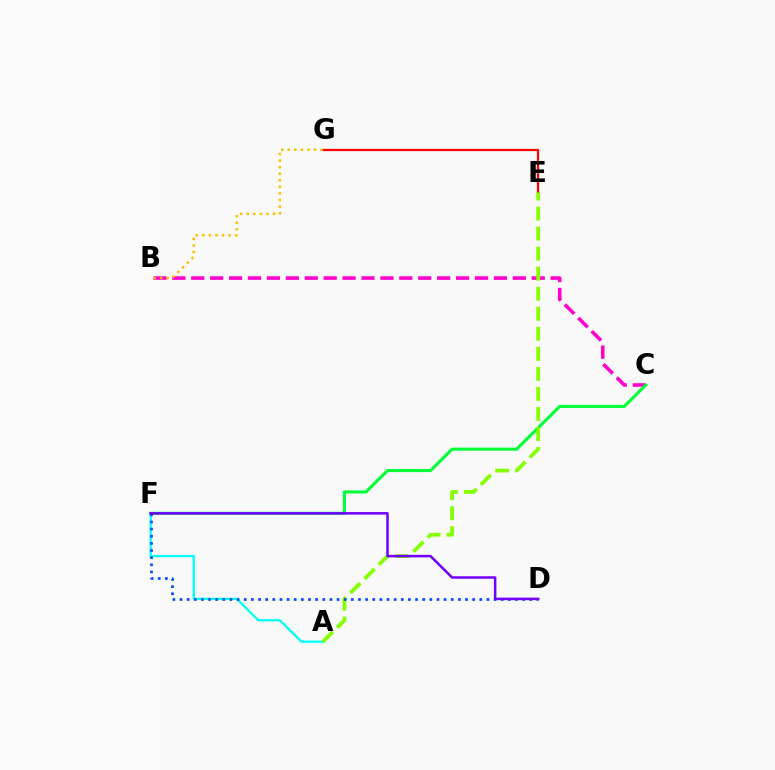{('A', 'F'): [{'color': '#00fff6', 'line_style': 'solid', 'thickness': 1.63}], ('B', 'C'): [{'color': '#ff00cf', 'line_style': 'dashed', 'thickness': 2.57}], ('C', 'F'): [{'color': '#00ff39', 'line_style': 'solid', 'thickness': 2.24}], ('E', 'G'): [{'color': '#ff0000', 'line_style': 'solid', 'thickness': 1.6}], ('A', 'E'): [{'color': '#84ff00', 'line_style': 'dashed', 'thickness': 2.72}], ('D', 'F'): [{'color': '#004bff', 'line_style': 'dotted', 'thickness': 1.94}, {'color': '#7200ff', 'line_style': 'solid', 'thickness': 1.81}], ('B', 'G'): [{'color': '#ffbd00', 'line_style': 'dotted', 'thickness': 1.79}]}